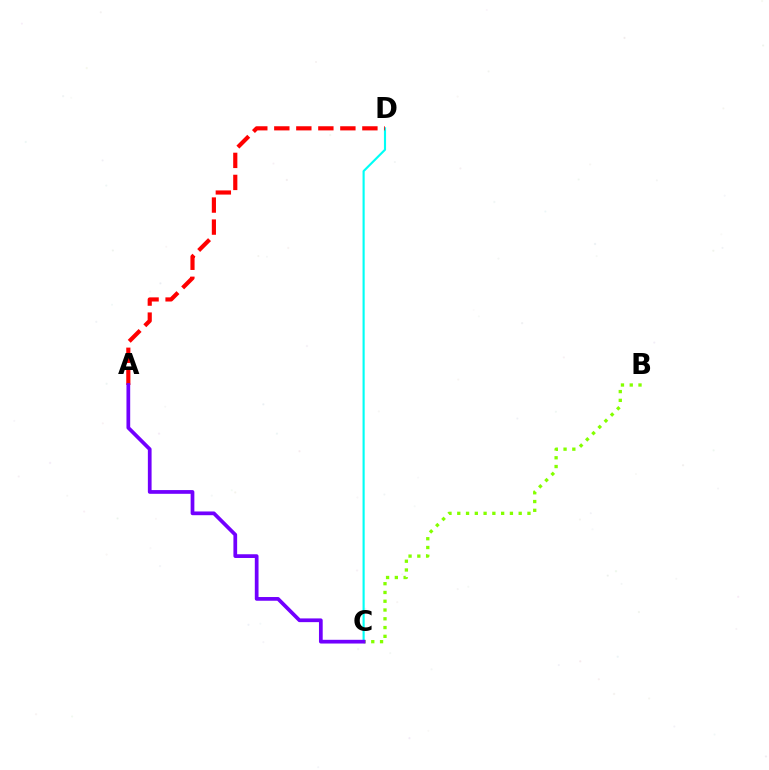{('C', 'D'): [{'color': '#00fff6', 'line_style': 'solid', 'thickness': 1.54}], ('B', 'C'): [{'color': '#84ff00', 'line_style': 'dotted', 'thickness': 2.38}], ('A', 'D'): [{'color': '#ff0000', 'line_style': 'dashed', 'thickness': 2.99}], ('A', 'C'): [{'color': '#7200ff', 'line_style': 'solid', 'thickness': 2.68}]}